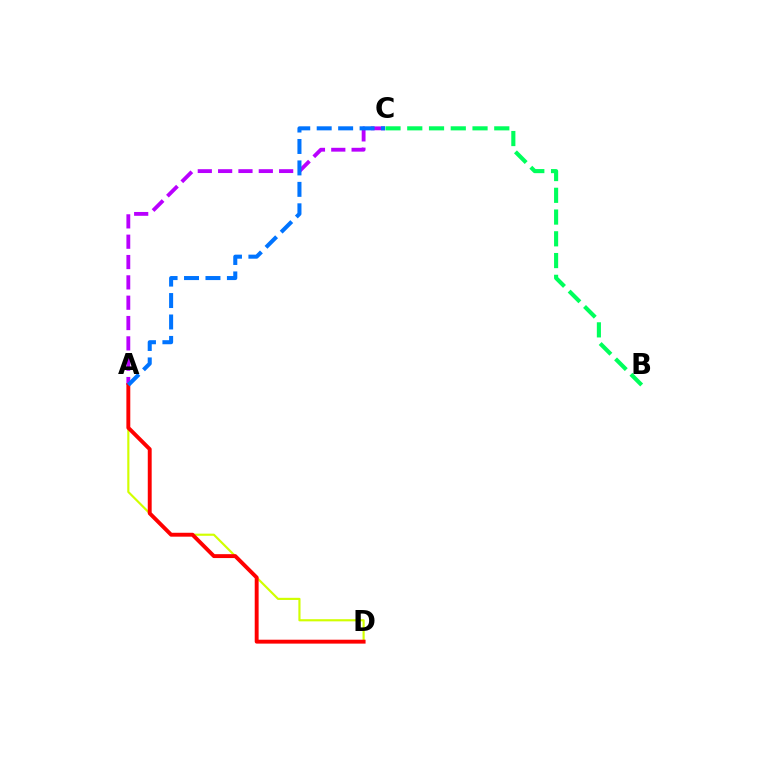{('A', 'D'): [{'color': '#d1ff00', 'line_style': 'solid', 'thickness': 1.55}, {'color': '#ff0000', 'line_style': 'solid', 'thickness': 2.81}], ('A', 'C'): [{'color': '#b900ff', 'line_style': 'dashed', 'thickness': 2.76}, {'color': '#0074ff', 'line_style': 'dashed', 'thickness': 2.91}], ('B', 'C'): [{'color': '#00ff5c', 'line_style': 'dashed', 'thickness': 2.96}]}